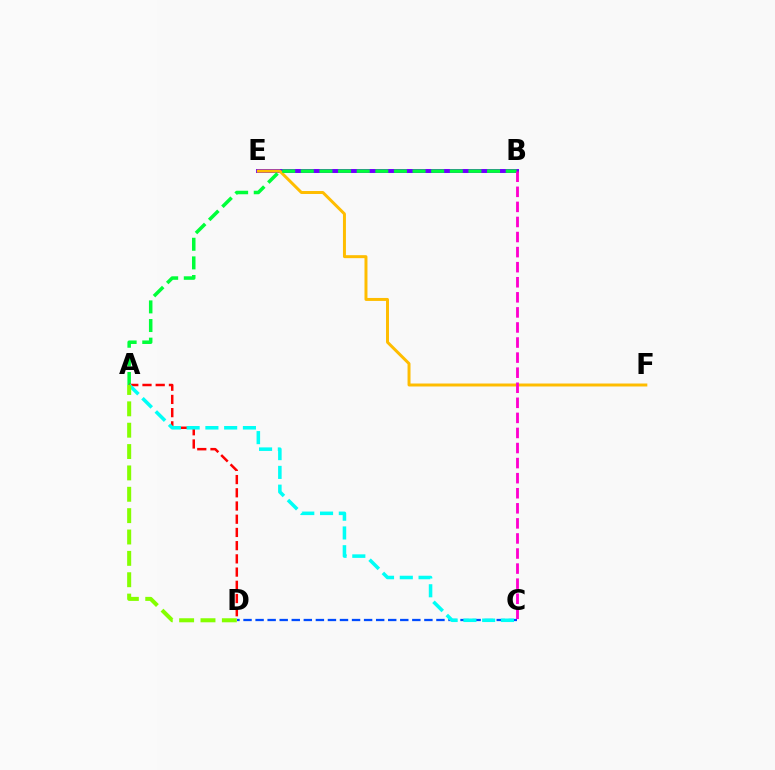{('B', 'E'): [{'color': '#7200ff', 'line_style': 'solid', 'thickness': 2.85}], ('E', 'F'): [{'color': '#ffbd00', 'line_style': 'solid', 'thickness': 2.14}], ('C', 'D'): [{'color': '#004bff', 'line_style': 'dashed', 'thickness': 1.64}], ('A', 'B'): [{'color': '#00ff39', 'line_style': 'dashed', 'thickness': 2.53}], ('A', 'D'): [{'color': '#ff0000', 'line_style': 'dashed', 'thickness': 1.8}, {'color': '#84ff00', 'line_style': 'dashed', 'thickness': 2.9}], ('A', 'C'): [{'color': '#00fff6', 'line_style': 'dashed', 'thickness': 2.55}], ('B', 'C'): [{'color': '#ff00cf', 'line_style': 'dashed', 'thickness': 2.05}]}